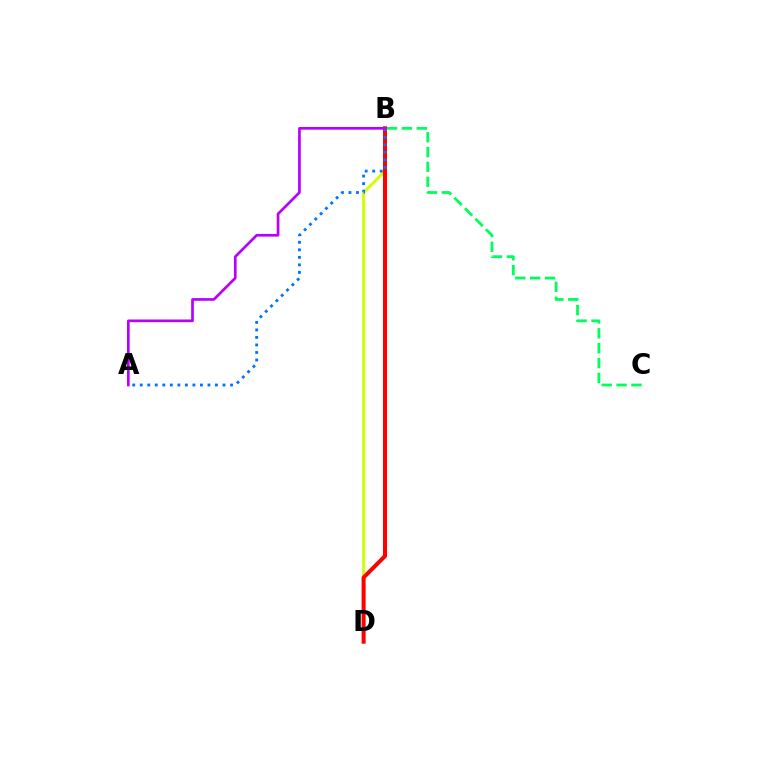{('B', 'D'): [{'color': '#d1ff00', 'line_style': 'solid', 'thickness': 2.13}, {'color': '#ff0000', 'line_style': 'solid', 'thickness': 2.9}], ('A', 'B'): [{'color': '#0074ff', 'line_style': 'dotted', 'thickness': 2.04}, {'color': '#b900ff', 'line_style': 'solid', 'thickness': 1.94}], ('B', 'C'): [{'color': '#00ff5c', 'line_style': 'dashed', 'thickness': 2.02}]}